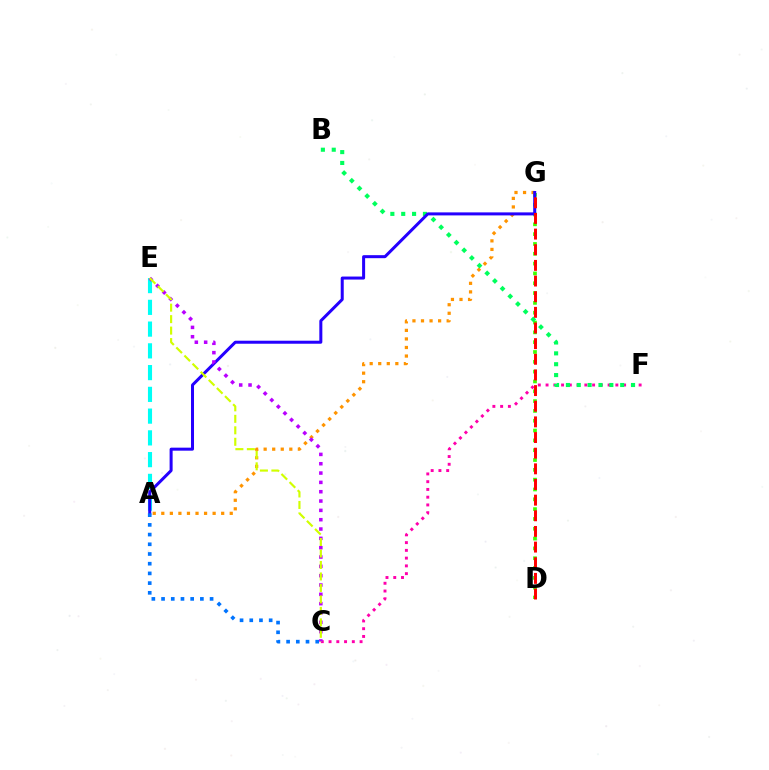{('D', 'G'): [{'color': '#3dff00', 'line_style': 'dotted', 'thickness': 2.67}, {'color': '#ff0000', 'line_style': 'dashed', 'thickness': 2.13}], ('A', 'E'): [{'color': '#00fff6', 'line_style': 'dashed', 'thickness': 2.96}], ('A', 'G'): [{'color': '#ff9400', 'line_style': 'dotted', 'thickness': 2.32}, {'color': '#2500ff', 'line_style': 'solid', 'thickness': 2.17}], ('C', 'F'): [{'color': '#ff00ac', 'line_style': 'dotted', 'thickness': 2.11}], ('B', 'F'): [{'color': '#00ff5c', 'line_style': 'dotted', 'thickness': 2.95}], ('A', 'C'): [{'color': '#0074ff', 'line_style': 'dotted', 'thickness': 2.64}], ('C', 'E'): [{'color': '#b900ff', 'line_style': 'dotted', 'thickness': 2.53}, {'color': '#d1ff00', 'line_style': 'dashed', 'thickness': 1.56}]}